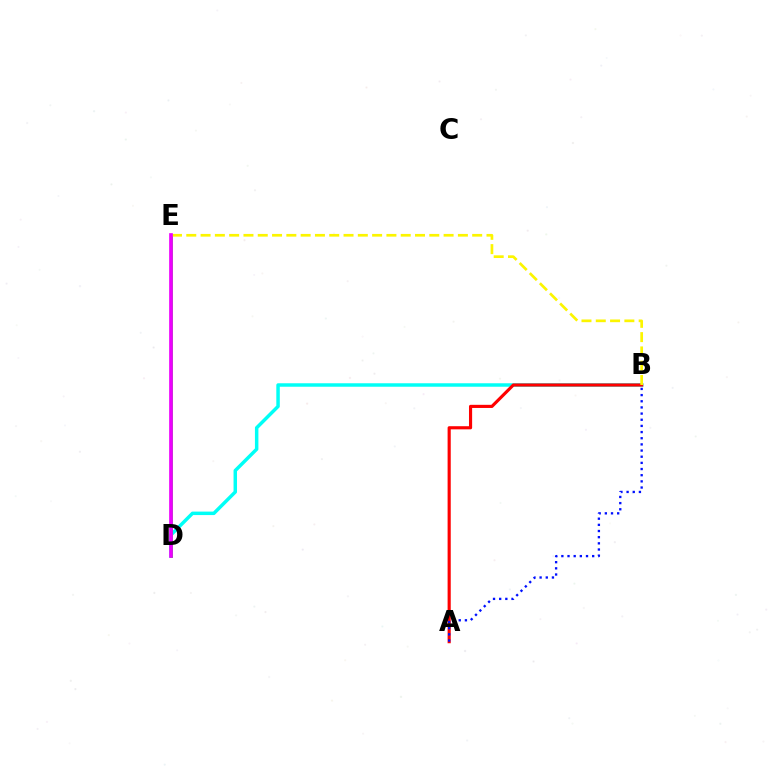{('B', 'D'): [{'color': '#00fff6', 'line_style': 'solid', 'thickness': 2.5}], ('D', 'E'): [{'color': '#08ff00', 'line_style': 'solid', 'thickness': 1.9}, {'color': '#ee00ff', 'line_style': 'solid', 'thickness': 2.65}], ('A', 'B'): [{'color': '#ff0000', 'line_style': 'solid', 'thickness': 2.26}, {'color': '#0010ff', 'line_style': 'dotted', 'thickness': 1.67}], ('B', 'E'): [{'color': '#fcf500', 'line_style': 'dashed', 'thickness': 1.94}]}